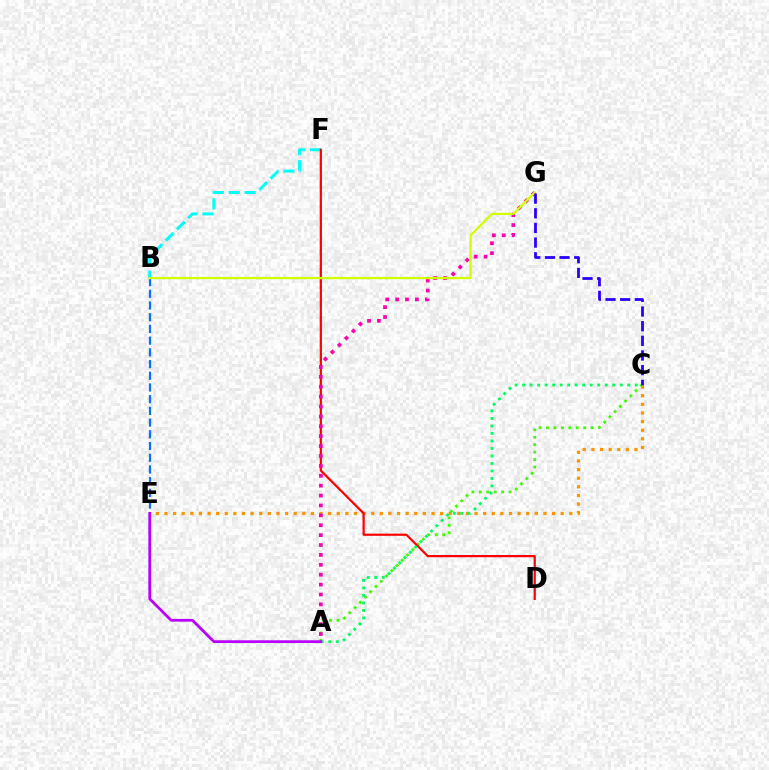{('C', 'E'): [{'color': '#ff9400', 'line_style': 'dotted', 'thickness': 2.34}], ('B', 'F'): [{'color': '#00fff6', 'line_style': 'dashed', 'thickness': 2.16}], ('A', 'C'): [{'color': '#3dff00', 'line_style': 'dotted', 'thickness': 2.02}, {'color': '#00ff5c', 'line_style': 'dotted', 'thickness': 2.04}], ('D', 'F'): [{'color': '#ff0000', 'line_style': 'solid', 'thickness': 1.59}], ('A', 'G'): [{'color': '#ff00ac', 'line_style': 'dotted', 'thickness': 2.69}], ('B', 'E'): [{'color': '#0074ff', 'line_style': 'dashed', 'thickness': 1.59}], ('B', 'G'): [{'color': '#d1ff00', 'line_style': 'solid', 'thickness': 1.64}], ('A', 'E'): [{'color': '#b900ff', 'line_style': 'solid', 'thickness': 1.99}], ('C', 'G'): [{'color': '#2500ff', 'line_style': 'dashed', 'thickness': 1.99}]}